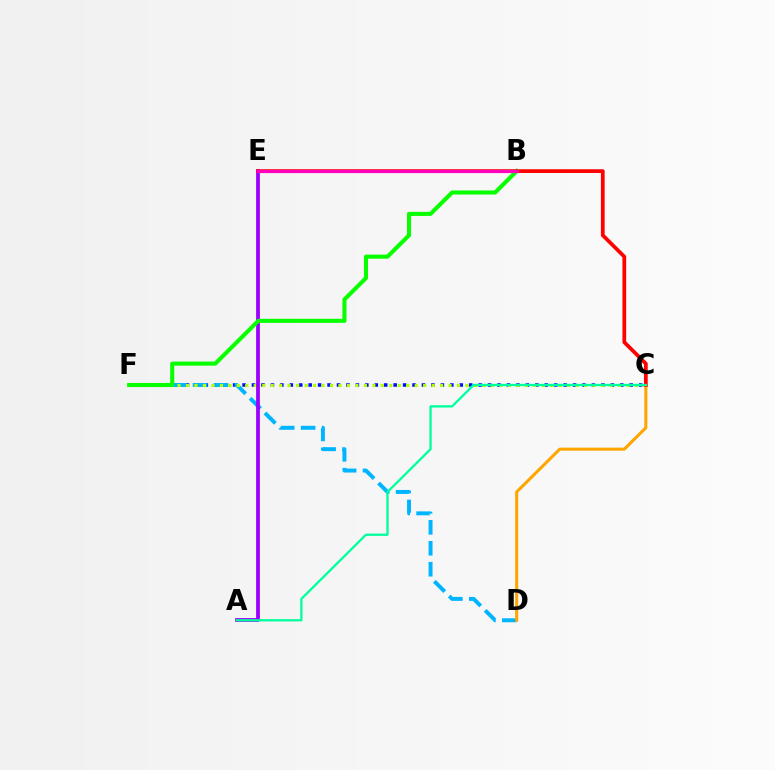{('C', 'F'): [{'color': '#0010ff', 'line_style': 'dotted', 'thickness': 2.57}, {'color': '#b3ff00', 'line_style': 'dotted', 'thickness': 2.3}], ('D', 'F'): [{'color': '#00b5ff', 'line_style': 'dashed', 'thickness': 2.85}], ('C', 'D'): [{'color': '#ffa500', 'line_style': 'solid', 'thickness': 2.2}], ('A', 'E'): [{'color': '#9b00ff', 'line_style': 'solid', 'thickness': 2.72}], ('B', 'F'): [{'color': '#08ff00', 'line_style': 'solid', 'thickness': 2.94}], ('C', 'E'): [{'color': '#ff0000', 'line_style': 'solid', 'thickness': 2.7}], ('A', 'C'): [{'color': '#00ff9d', 'line_style': 'solid', 'thickness': 1.66}], ('B', 'E'): [{'color': '#ff00bd', 'line_style': 'solid', 'thickness': 2.29}]}